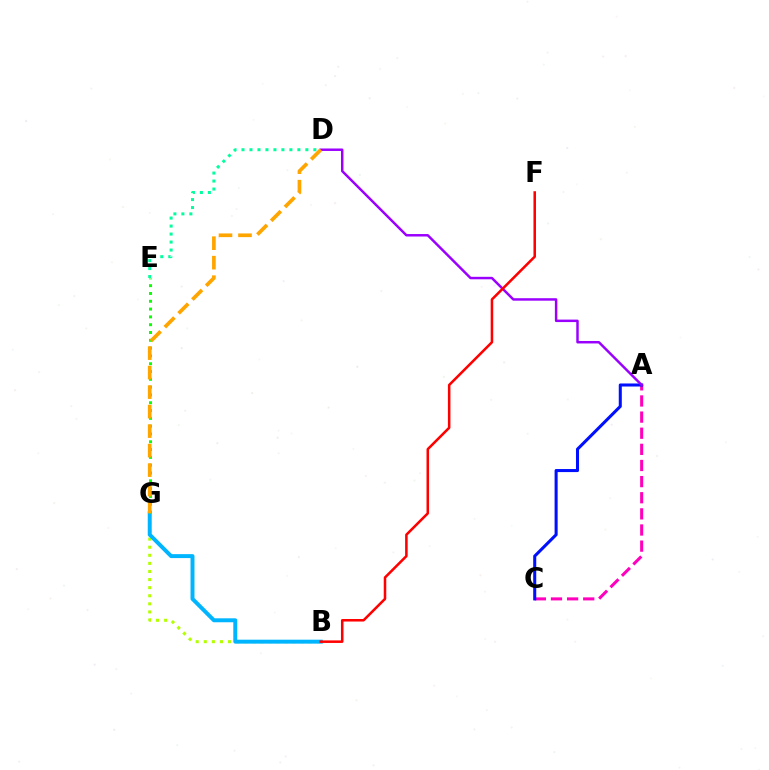{('B', 'G'): [{'color': '#b3ff00', 'line_style': 'dotted', 'thickness': 2.2}, {'color': '#00b5ff', 'line_style': 'solid', 'thickness': 2.84}], ('E', 'G'): [{'color': '#08ff00', 'line_style': 'dotted', 'thickness': 2.12}], ('D', 'E'): [{'color': '#00ff9d', 'line_style': 'dotted', 'thickness': 2.17}], ('A', 'C'): [{'color': '#ff00bd', 'line_style': 'dashed', 'thickness': 2.19}, {'color': '#0010ff', 'line_style': 'solid', 'thickness': 2.2}], ('A', 'D'): [{'color': '#9b00ff', 'line_style': 'solid', 'thickness': 1.78}], ('B', 'F'): [{'color': '#ff0000', 'line_style': 'solid', 'thickness': 1.82}], ('D', 'G'): [{'color': '#ffa500', 'line_style': 'dashed', 'thickness': 2.65}]}